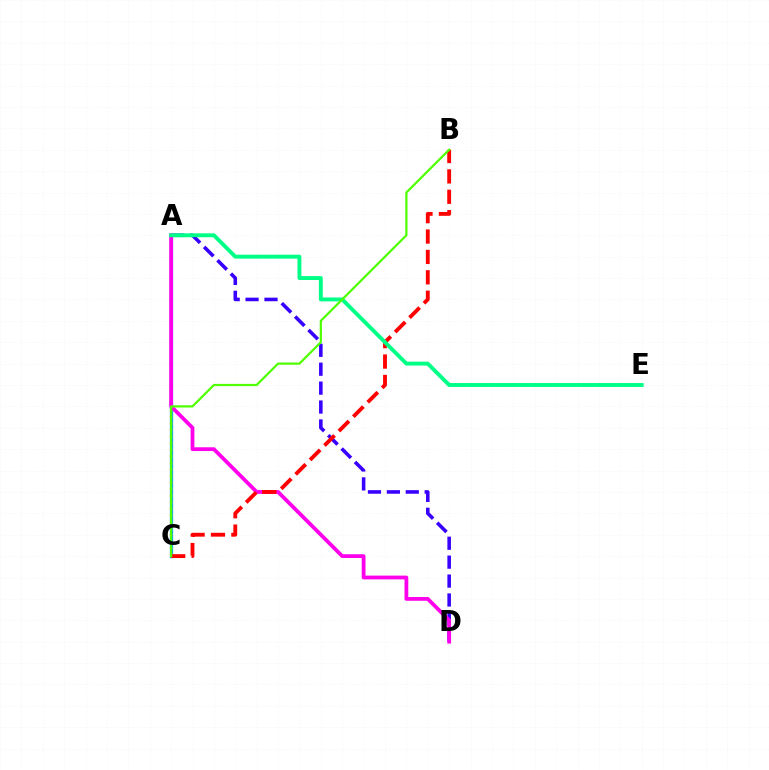{('A', 'C'): [{'color': '#009eff', 'line_style': 'solid', 'thickness': 2.36}, {'color': '#ffd500', 'line_style': 'dotted', 'thickness': 1.78}], ('A', 'D'): [{'color': '#3700ff', 'line_style': 'dashed', 'thickness': 2.57}, {'color': '#ff00ed', 'line_style': 'solid', 'thickness': 2.72}], ('B', 'C'): [{'color': '#ff0000', 'line_style': 'dashed', 'thickness': 2.77}, {'color': '#4fff00', 'line_style': 'solid', 'thickness': 1.6}], ('A', 'E'): [{'color': '#00ff86', 'line_style': 'solid', 'thickness': 2.82}]}